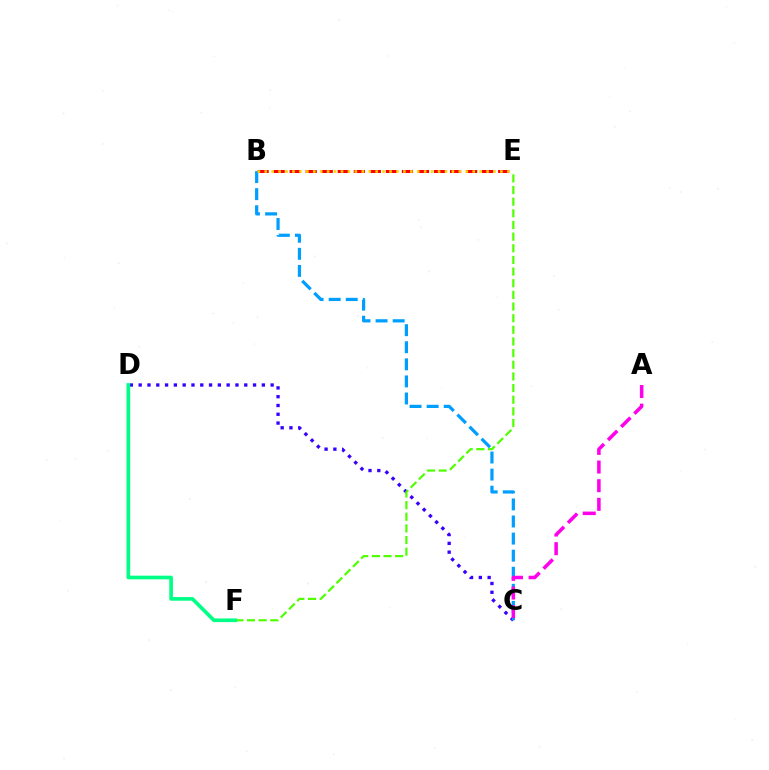{('C', 'D'): [{'color': '#3700ff', 'line_style': 'dotted', 'thickness': 2.39}], ('B', 'E'): [{'color': '#ff0000', 'line_style': 'dashed', 'thickness': 2.18}, {'color': '#ffd500', 'line_style': 'dotted', 'thickness': 1.88}], ('B', 'C'): [{'color': '#009eff', 'line_style': 'dashed', 'thickness': 2.32}], ('A', 'C'): [{'color': '#ff00ed', 'line_style': 'dashed', 'thickness': 2.53}], ('E', 'F'): [{'color': '#4fff00', 'line_style': 'dashed', 'thickness': 1.58}], ('D', 'F'): [{'color': '#00ff86', 'line_style': 'solid', 'thickness': 2.64}]}